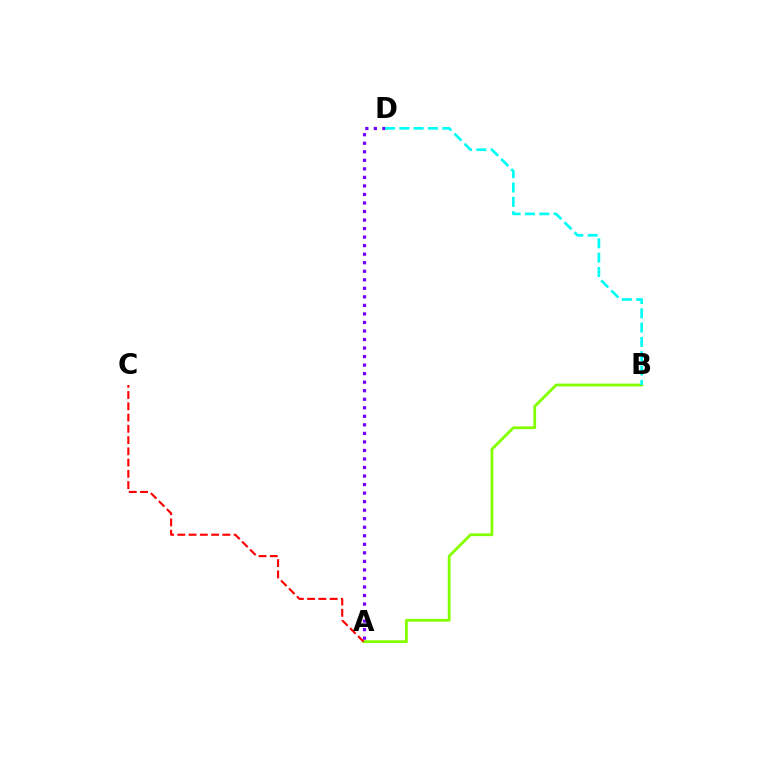{('A', 'D'): [{'color': '#7200ff', 'line_style': 'dotted', 'thickness': 2.32}], ('A', 'B'): [{'color': '#84ff00', 'line_style': 'solid', 'thickness': 2.02}], ('A', 'C'): [{'color': '#ff0000', 'line_style': 'dashed', 'thickness': 1.53}], ('B', 'D'): [{'color': '#00fff6', 'line_style': 'dashed', 'thickness': 1.94}]}